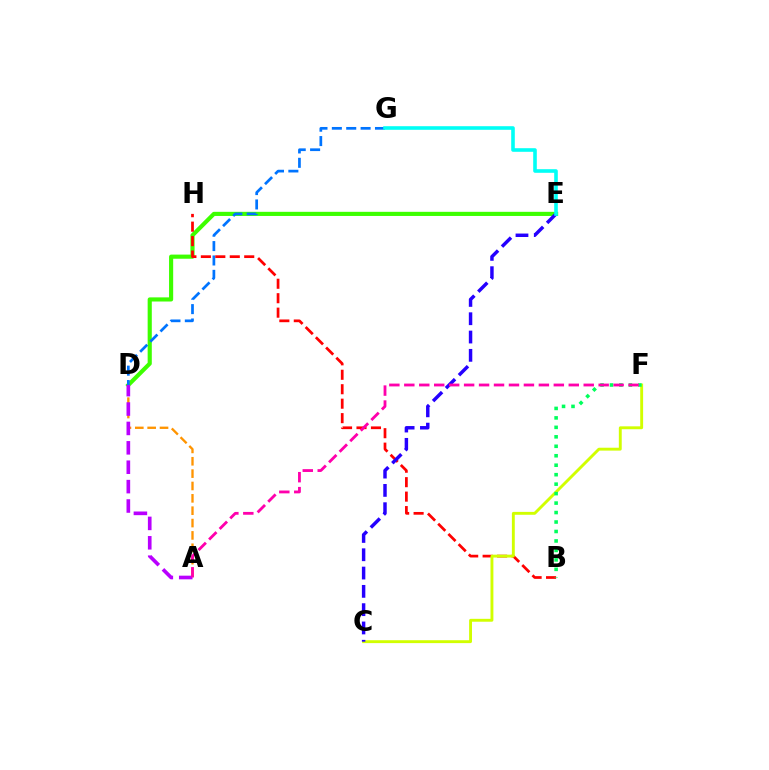{('A', 'D'): [{'color': '#ff9400', 'line_style': 'dashed', 'thickness': 1.68}, {'color': '#b900ff', 'line_style': 'dashed', 'thickness': 2.63}], ('D', 'E'): [{'color': '#3dff00', 'line_style': 'solid', 'thickness': 2.98}], ('D', 'G'): [{'color': '#0074ff', 'line_style': 'dashed', 'thickness': 1.95}], ('B', 'H'): [{'color': '#ff0000', 'line_style': 'dashed', 'thickness': 1.96}], ('C', 'F'): [{'color': '#d1ff00', 'line_style': 'solid', 'thickness': 2.08}], ('C', 'E'): [{'color': '#2500ff', 'line_style': 'dashed', 'thickness': 2.49}], ('B', 'F'): [{'color': '#00ff5c', 'line_style': 'dotted', 'thickness': 2.57}], ('A', 'F'): [{'color': '#ff00ac', 'line_style': 'dashed', 'thickness': 2.03}], ('E', 'G'): [{'color': '#00fff6', 'line_style': 'solid', 'thickness': 2.59}]}